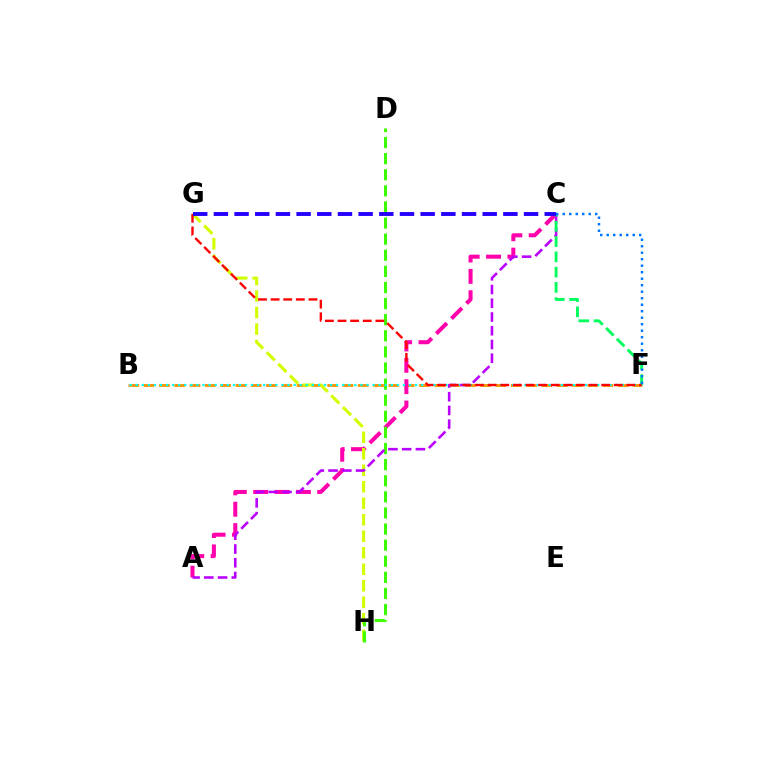{('B', 'F'): [{'color': '#ff9400', 'line_style': 'dashed', 'thickness': 2.08}, {'color': '#00fff6', 'line_style': 'dotted', 'thickness': 1.65}], ('A', 'C'): [{'color': '#ff00ac', 'line_style': 'dashed', 'thickness': 2.9}, {'color': '#b900ff', 'line_style': 'dashed', 'thickness': 1.87}], ('G', 'H'): [{'color': '#d1ff00', 'line_style': 'dashed', 'thickness': 2.24}], ('D', 'H'): [{'color': '#3dff00', 'line_style': 'dashed', 'thickness': 2.19}], ('C', 'F'): [{'color': '#00ff5c', 'line_style': 'dashed', 'thickness': 2.08}, {'color': '#0074ff', 'line_style': 'dotted', 'thickness': 1.77}], ('F', 'G'): [{'color': '#ff0000', 'line_style': 'dashed', 'thickness': 1.71}], ('C', 'G'): [{'color': '#2500ff', 'line_style': 'dashed', 'thickness': 2.81}]}